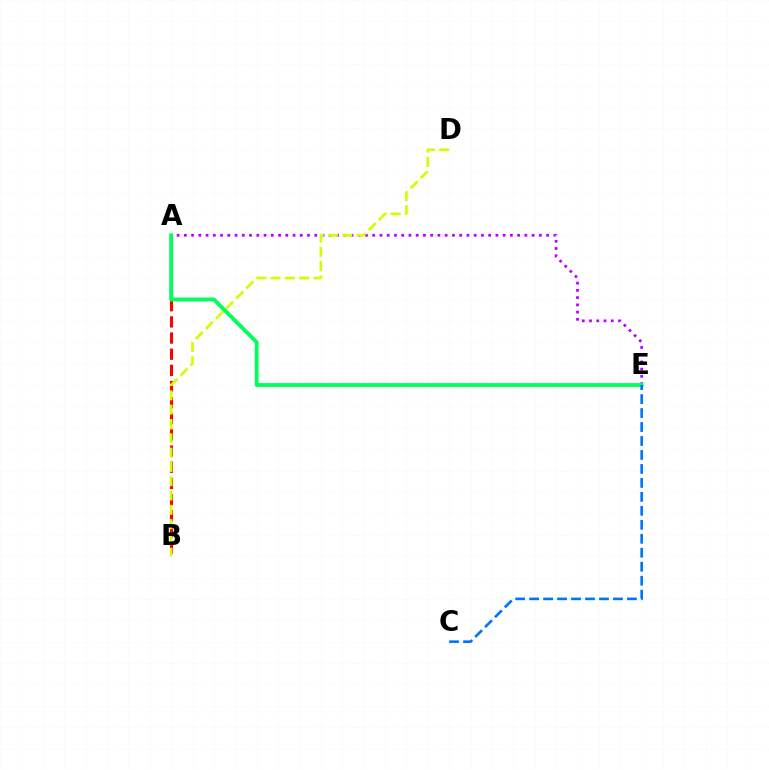{('A', 'B'): [{'color': '#ff0000', 'line_style': 'dashed', 'thickness': 2.19}], ('A', 'E'): [{'color': '#b900ff', 'line_style': 'dotted', 'thickness': 1.97}, {'color': '#00ff5c', 'line_style': 'solid', 'thickness': 2.76}], ('B', 'D'): [{'color': '#d1ff00', 'line_style': 'dashed', 'thickness': 1.94}], ('C', 'E'): [{'color': '#0074ff', 'line_style': 'dashed', 'thickness': 1.9}]}